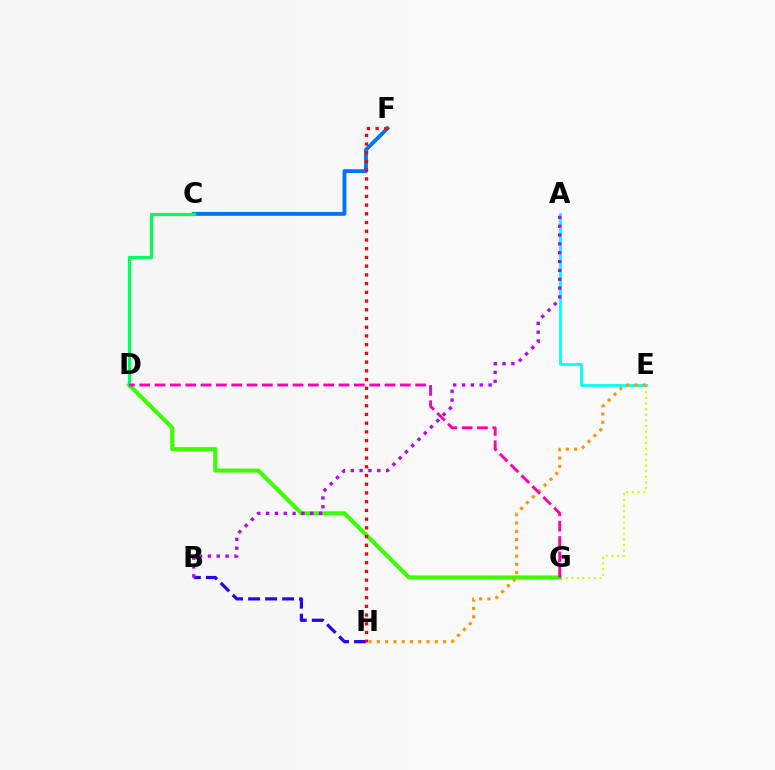{('E', 'G'): [{'color': '#d1ff00', 'line_style': 'dotted', 'thickness': 1.53}], ('A', 'E'): [{'color': '#00fff6', 'line_style': 'solid', 'thickness': 1.96}], ('B', 'H'): [{'color': '#2500ff', 'line_style': 'dashed', 'thickness': 2.31}], ('D', 'G'): [{'color': '#3dff00', 'line_style': 'solid', 'thickness': 2.96}, {'color': '#ff00ac', 'line_style': 'dashed', 'thickness': 2.08}], ('C', 'F'): [{'color': '#0074ff', 'line_style': 'solid', 'thickness': 2.78}], ('C', 'D'): [{'color': '#00ff5c', 'line_style': 'solid', 'thickness': 2.33}], ('F', 'H'): [{'color': '#ff0000', 'line_style': 'dotted', 'thickness': 2.37}], ('E', 'H'): [{'color': '#ff9400', 'line_style': 'dotted', 'thickness': 2.25}], ('A', 'B'): [{'color': '#b900ff', 'line_style': 'dotted', 'thickness': 2.4}]}